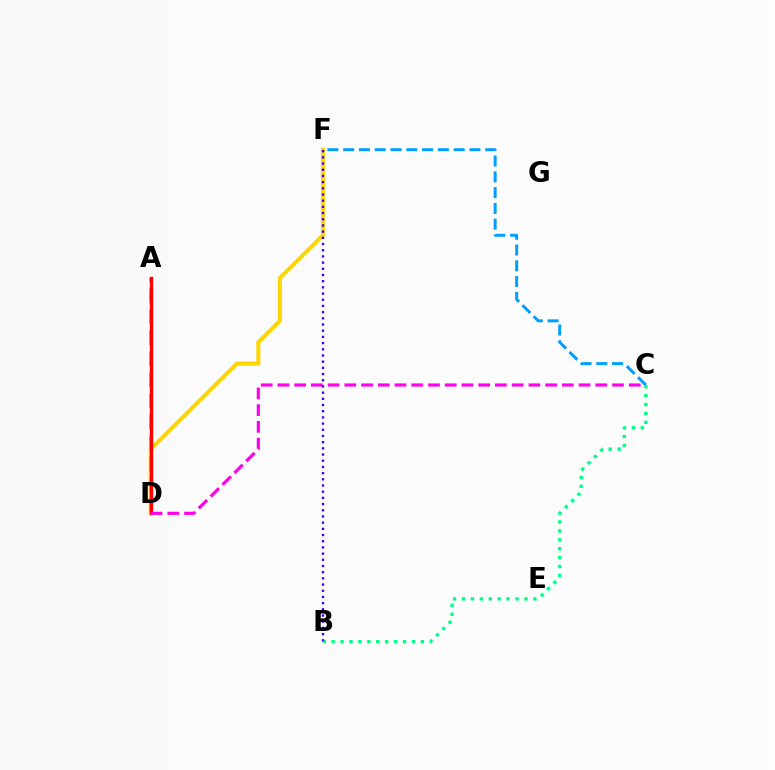{('D', 'F'): [{'color': '#ffd500', 'line_style': 'solid', 'thickness': 2.9}], ('C', 'F'): [{'color': '#009eff', 'line_style': 'dashed', 'thickness': 2.14}], ('A', 'D'): [{'color': '#4fff00', 'line_style': 'dashed', 'thickness': 2.85}, {'color': '#ff0000', 'line_style': 'solid', 'thickness': 2.41}], ('B', 'C'): [{'color': '#00ff86', 'line_style': 'dotted', 'thickness': 2.42}], ('C', 'D'): [{'color': '#ff00ed', 'line_style': 'dashed', 'thickness': 2.27}], ('B', 'F'): [{'color': '#3700ff', 'line_style': 'dotted', 'thickness': 1.68}]}